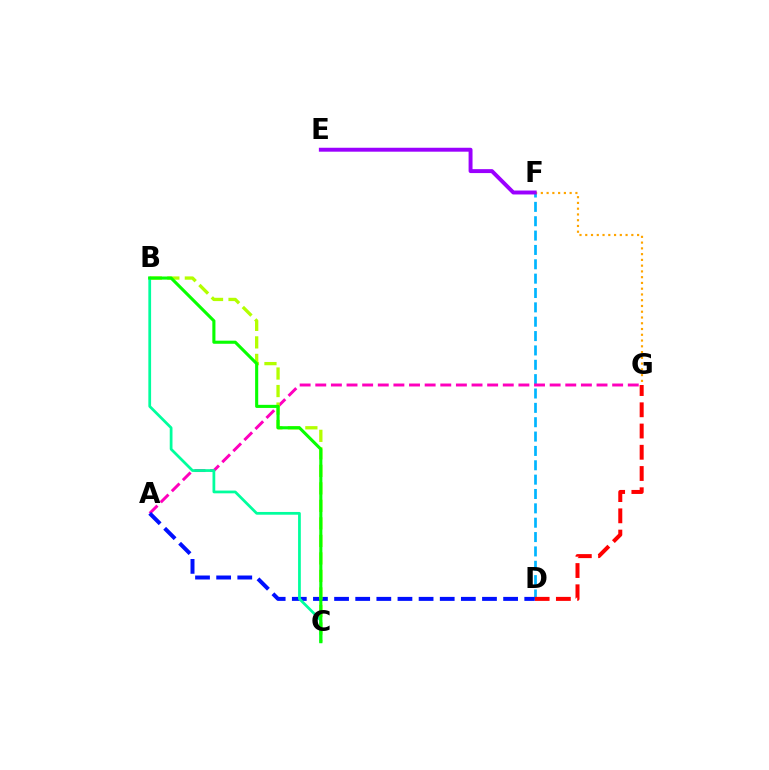{('D', 'F'): [{'color': '#00b5ff', 'line_style': 'dashed', 'thickness': 1.95}], ('F', 'G'): [{'color': '#ffa500', 'line_style': 'dotted', 'thickness': 1.57}], ('A', 'G'): [{'color': '#ff00bd', 'line_style': 'dashed', 'thickness': 2.12}], ('D', 'G'): [{'color': '#ff0000', 'line_style': 'dashed', 'thickness': 2.89}], ('A', 'D'): [{'color': '#0010ff', 'line_style': 'dashed', 'thickness': 2.87}], ('B', 'C'): [{'color': '#b3ff00', 'line_style': 'dashed', 'thickness': 2.38}, {'color': '#00ff9d', 'line_style': 'solid', 'thickness': 1.98}, {'color': '#08ff00', 'line_style': 'solid', 'thickness': 2.23}], ('E', 'F'): [{'color': '#9b00ff', 'line_style': 'solid', 'thickness': 2.83}]}